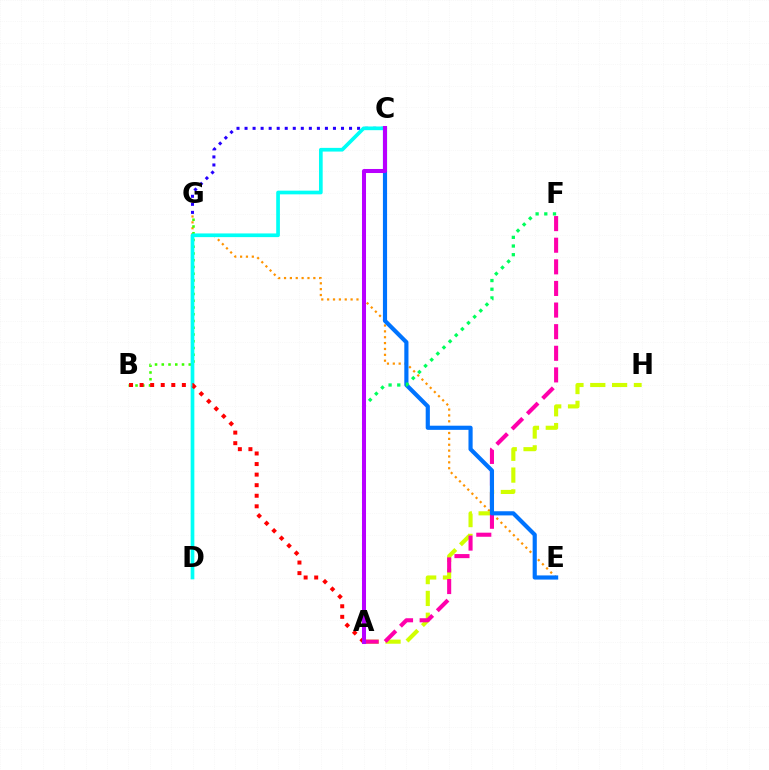{('E', 'G'): [{'color': '#ff9400', 'line_style': 'dotted', 'thickness': 1.59}], ('C', 'G'): [{'color': '#2500ff', 'line_style': 'dotted', 'thickness': 2.18}], ('A', 'H'): [{'color': '#d1ff00', 'line_style': 'dashed', 'thickness': 2.96}], ('B', 'G'): [{'color': '#3dff00', 'line_style': 'dotted', 'thickness': 1.83}], ('A', 'F'): [{'color': '#ff00ac', 'line_style': 'dashed', 'thickness': 2.94}, {'color': '#00ff5c', 'line_style': 'dotted', 'thickness': 2.36}], ('C', 'D'): [{'color': '#00fff6', 'line_style': 'solid', 'thickness': 2.66}], ('A', 'B'): [{'color': '#ff0000', 'line_style': 'dotted', 'thickness': 2.87}], ('C', 'E'): [{'color': '#0074ff', 'line_style': 'solid', 'thickness': 2.99}], ('A', 'C'): [{'color': '#b900ff', 'line_style': 'solid', 'thickness': 2.9}]}